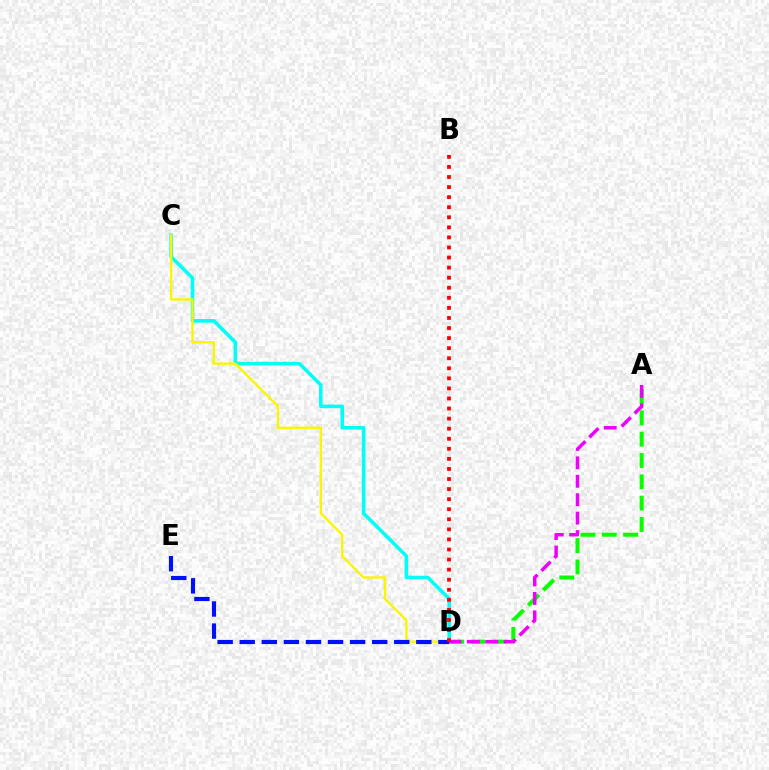{('C', 'D'): [{'color': '#00fff6', 'line_style': 'solid', 'thickness': 2.57}, {'color': '#fcf500', 'line_style': 'solid', 'thickness': 1.7}], ('A', 'D'): [{'color': '#08ff00', 'line_style': 'dashed', 'thickness': 2.9}, {'color': '#ee00ff', 'line_style': 'dashed', 'thickness': 2.5}], ('D', 'E'): [{'color': '#0010ff', 'line_style': 'dashed', 'thickness': 3.0}], ('B', 'D'): [{'color': '#ff0000', 'line_style': 'dotted', 'thickness': 2.74}]}